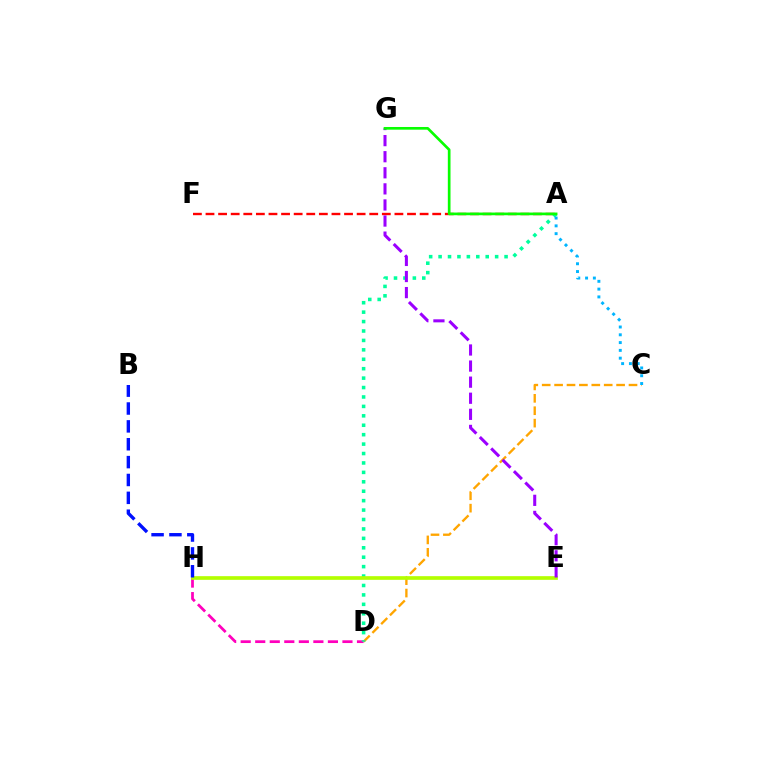{('C', 'D'): [{'color': '#ffa500', 'line_style': 'dashed', 'thickness': 1.68}], ('D', 'H'): [{'color': '#ff00bd', 'line_style': 'dashed', 'thickness': 1.97}], ('A', 'F'): [{'color': '#ff0000', 'line_style': 'dashed', 'thickness': 1.71}], ('A', 'D'): [{'color': '#00ff9d', 'line_style': 'dotted', 'thickness': 2.56}], ('A', 'C'): [{'color': '#00b5ff', 'line_style': 'dotted', 'thickness': 2.12}], ('E', 'H'): [{'color': '#b3ff00', 'line_style': 'solid', 'thickness': 2.65}], ('E', 'G'): [{'color': '#9b00ff', 'line_style': 'dashed', 'thickness': 2.18}], ('B', 'H'): [{'color': '#0010ff', 'line_style': 'dashed', 'thickness': 2.43}], ('A', 'G'): [{'color': '#08ff00', 'line_style': 'solid', 'thickness': 1.93}]}